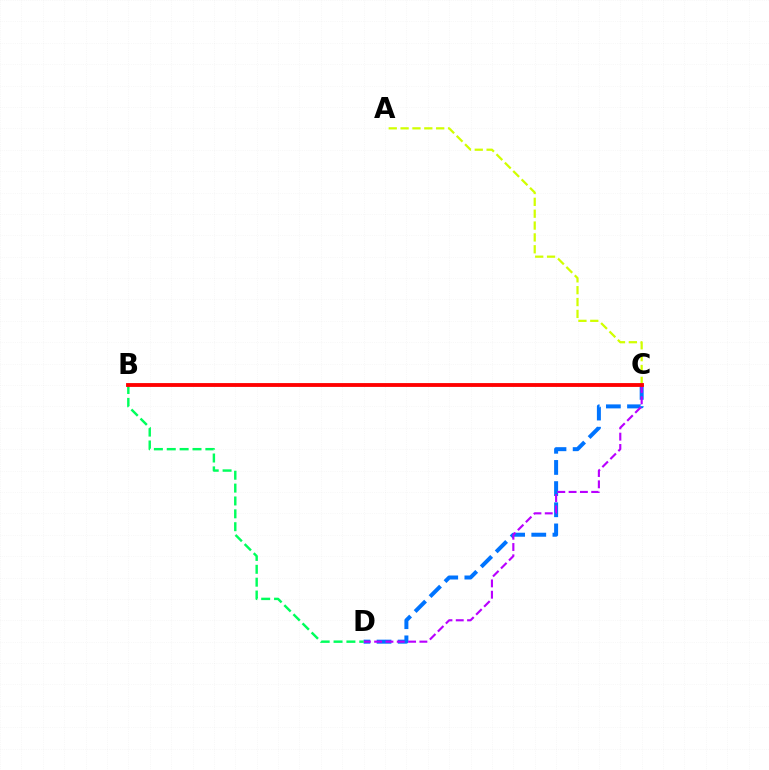{('C', 'D'): [{'color': '#0074ff', 'line_style': 'dashed', 'thickness': 2.87}, {'color': '#b900ff', 'line_style': 'dashed', 'thickness': 1.54}], ('B', 'D'): [{'color': '#00ff5c', 'line_style': 'dashed', 'thickness': 1.75}], ('A', 'C'): [{'color': '#d1ff00', 'line_style': 'dashed', 'thickness': 1.61}], ('B', 'C'): [{'color': '#ff0000', 'line_style': 'solid', 'thickness': 2.76}]}